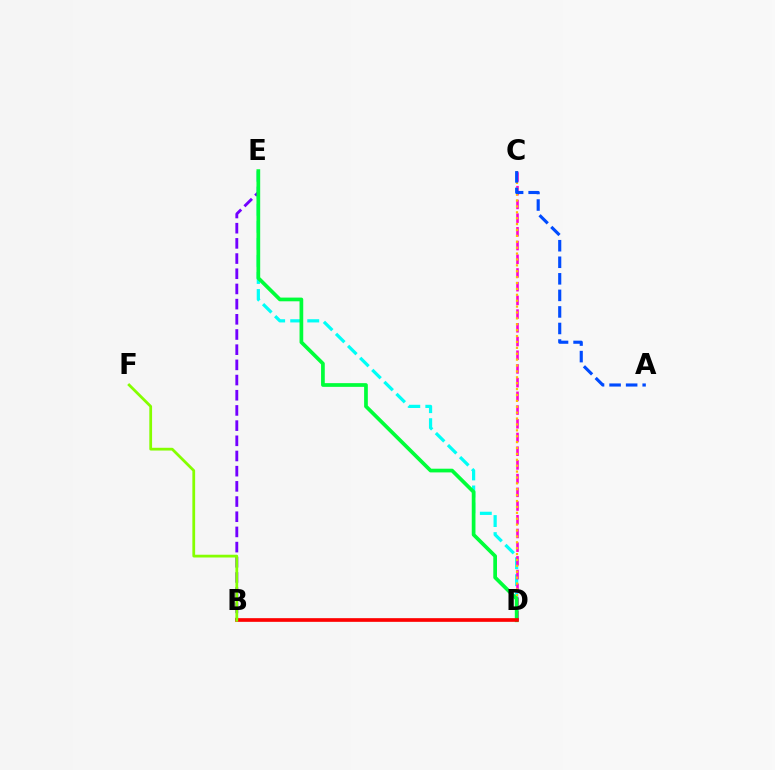{('D', 'E'): [{'color': '#00fff6', 'line_style': 'dashed', 'thickness': 2.31}, {'color': '#00ff39', 'line_style': 'solid', 'thickness': 2.67}], ('B', 'E'): [{'color': '#7200ff', 'line_style': 'dashed', 'thickness': 2.06}], ('C', 'D'): [{'color': '#ff00cf', 'line_style': 'dashed', 'thickness': 1.86}, {'color': '#ffbd00', 'line_style': 'dotted', 'thickness': 1.6}], ('A', 'C'): [{'color': '#004bff', 'line_style': 'dashed', 'thickness': 2.25}], ('B', 'D'): [{'color': '#ff0000', 'line_style': 'solid', 'thickness': 2.64}], ('B', 'F'): [{'color': '#84ff00', 'line_style': 'solid', 'thickness': 1.99}]}